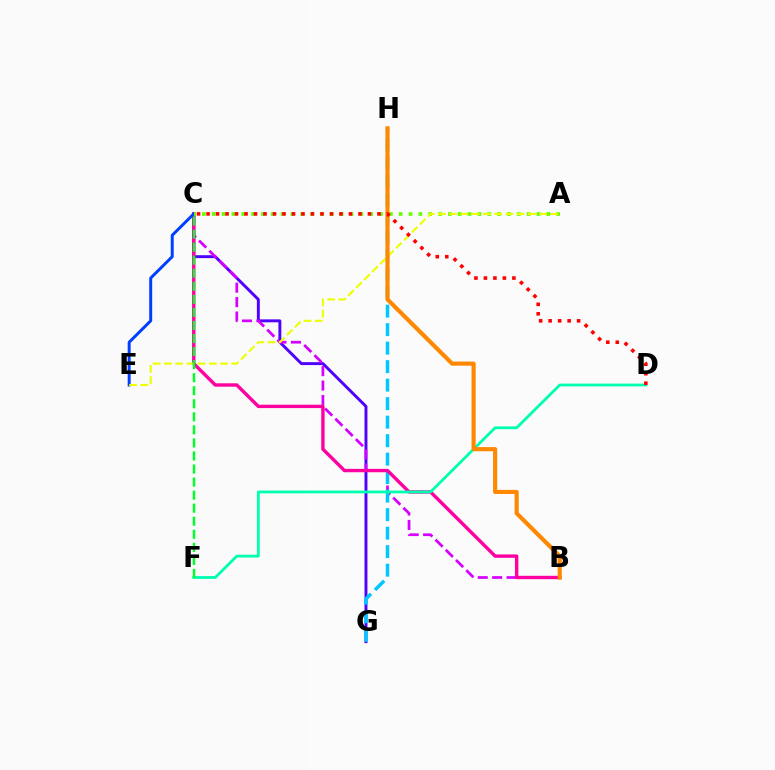{('C', 'G'): [{'color': '#4f00ff', 'line_style': 'solid', 'thickness': 2.11}], ('B', 'C'): [{'color': '#d600ff', 'line_style': 'dashed', 'thickness': 1.96}, {'color': '#ff00a0', 'line_style': 'solid', 'thickness': 2.44}], ('G', 'H'): [{'color': '#00c7ff', 'line_style': 'dashed', 'thickness': 2.51}], ('C', 'E'): [{'color': '#003fff', 'line_style': 'solid', 'thickness': 2.14}], ('A', 'C'): [{'color': '#66ff00', 'line_style': 'dotted', 'thickness': 2.67}], ('A', 'E'): [{'color': '#eeff00', 'line_style': 'dashed', 'thickness': 1.53}], ('D', 'F'): [{'color': '#00ffaf', 'line_style': 'solid', 'thickness': 2.02}], ('C', 'F'): [{'color': '#00ff27', 'line_style': 'dashed', 'thickness': 1.77}], ('B', 'H'): [{'color': '#ff8800', 'line_style': 'solid', 'thickness': 2.98}], ('C', 'D'): [{'color': '#ff0000', 'line_style': 'dotted', 'thickness': 2.58}]}